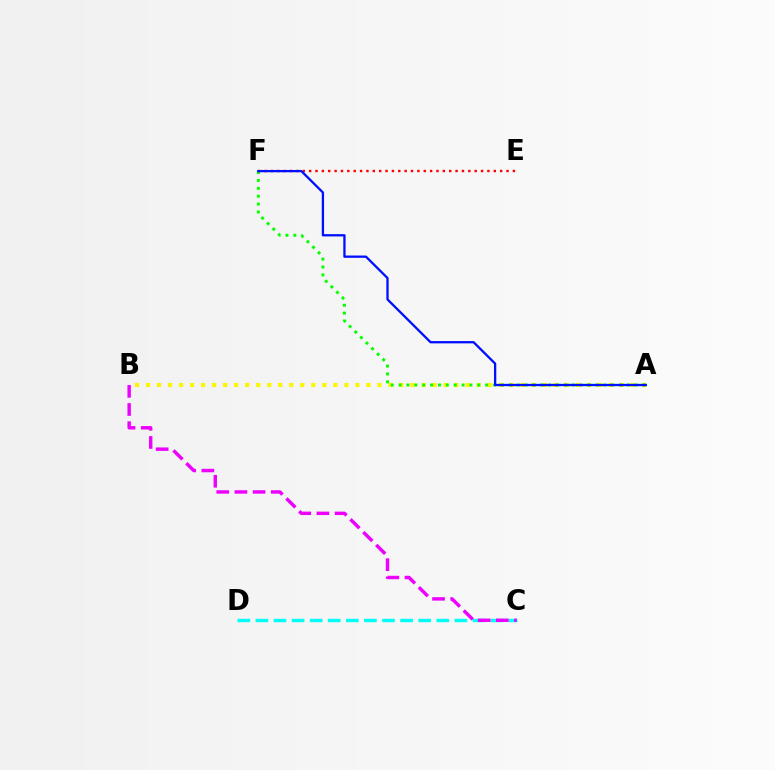{('A', 'B'): [{'color': '#fcf500', 'line_style': 'dotted', 'thickness': 2.99}], ('C', 'D'): [{'color': '#00fff6', 'line_style': 'dashed', 'thickness': 2.46}], ('B', 'C'): [{'color': '#ee00ff', 'line_style': 'dashed', 'thickness': 2.47}], ('A', 'F'): [{'color': '#08ff00', 'line_style': 'dotted', 'thickness': 2.14}, {'color': '#0010ff', 'line_style': 'solid', 'thickness': 1.66}], ('E', 'F'): [{'color': '#ff0000', 'line_style': 'dotted', 'thickness': 1.73}]}